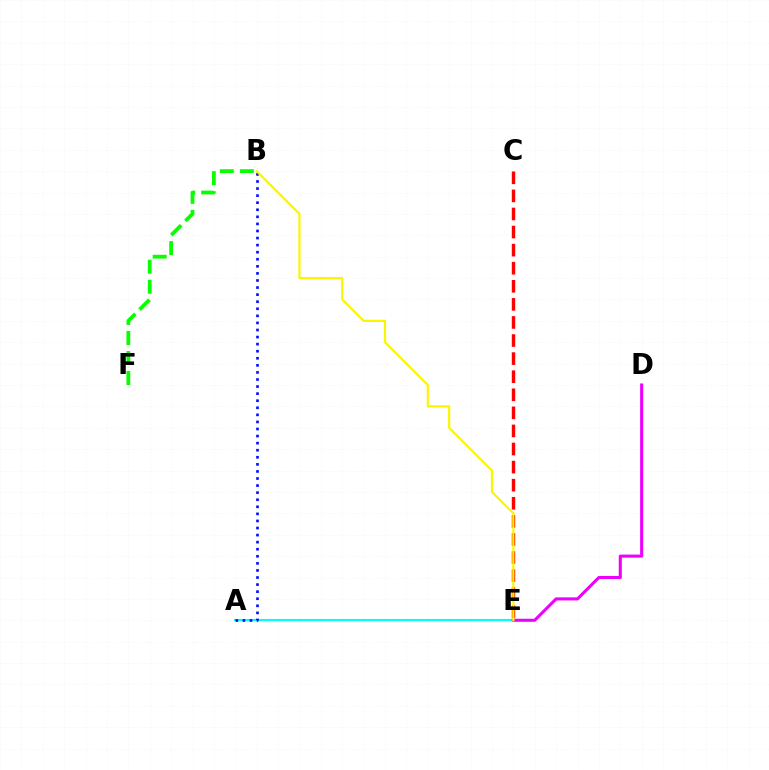{('A', 'E'): [{'color': '#00fff6', 'line_style': 'solid', 'thickness': 1.52}], ('D', 'E'): [{'color': '#ee00ff', 'line_style': 'solid', 'thickness': 2.2}], ('C', 'E'): [{'color': '#ff0000', 'line_style': 'dashed', 'thickness': 2.46}], ('B', 'F'): [{'color': '#08ff00', 'line_style': 'dashed', 'thickness': 2.72}], ('A', 'B'): [{'color': '#0010ff', 'line_style': 'dotted', 'thickness': 1.92}], ('B', 'E'): [{'color': '#fcf500', 'line_style': 'solid', 'thickness': 1.58}]}